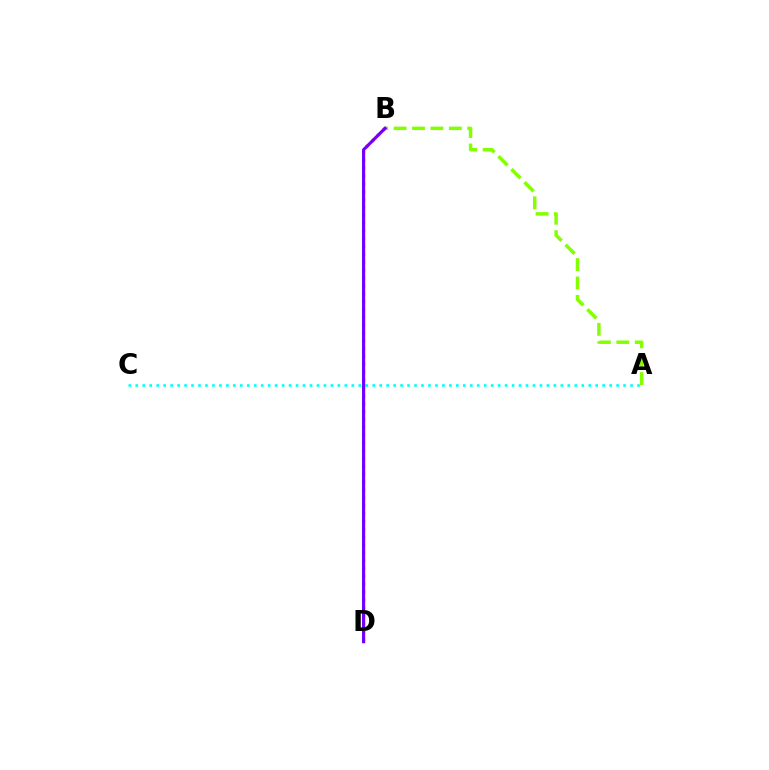{('A', 'C'): [{'color': '#00fff6', 'line_style': 'dotted', 'thickness': 1.89}], ('A', 'B'): [{'color': '#84ff00', 'line_style': 'dashed', 'thickness': 2.5}], ('B', 'D'): [{'color': '#ff0000', 'line_style': 'dotted', 'thickness': 2.13}, {'color': '#7200ff', 'line_style': 'solid', 'thickness': 2.28}]}